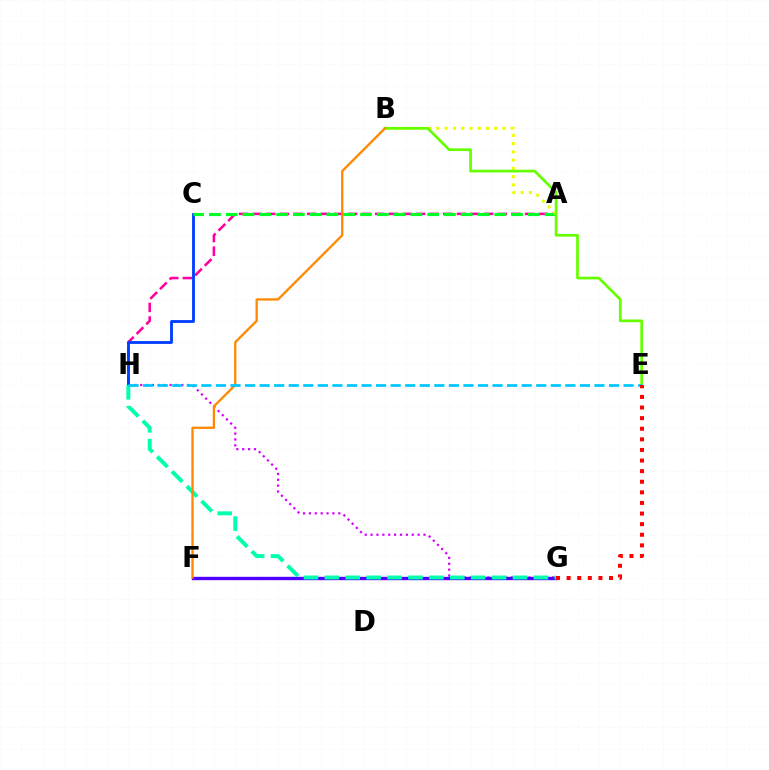{('A', 'H'): [{'color': '#ff00a0', 'line_style': 'dashed', 'thickness': 1.85}], ('G', 'H'): [{'color': '#d600ff', 'line_style': 'dotted', 'thickness': 1.6}, {'color': '#00ffaf', 'line_style': 'dashed', 'thickness': 2.84}], ('F', 'G'): [{'color': '#4f00ff', 'line_style': 'solid', 'thickness': 2.42}], ('C', 'H'): [{'color': '#003fff', 'line_style': 'solid', 'thickness': 2.05}], ('A', 'C'): [{'color': '#00ff27', 'line_style': 'dashed', 'thickness': 2.28}], ('A', 'B'): [{'color': '#eeff00', 'line_style': 'dotted', 'thickness': 2.24}], ('B', 'E'): [{'color': '#66ff00', 'line_style': 'solid', 'thickness': 1.96}], ('B', 'F'): [{'color': '#ff8800', 'line_style': 'solid', 'thickness': 1.66}], ('E', 'H'): [{'color': '#00c7ff', 'line_style': 'dashed', 'thickness': 1.98}], ('E', 'G'): [{'color': '#ff0000', 'line_style': 'dotted', 'thickness': 2.88}]}